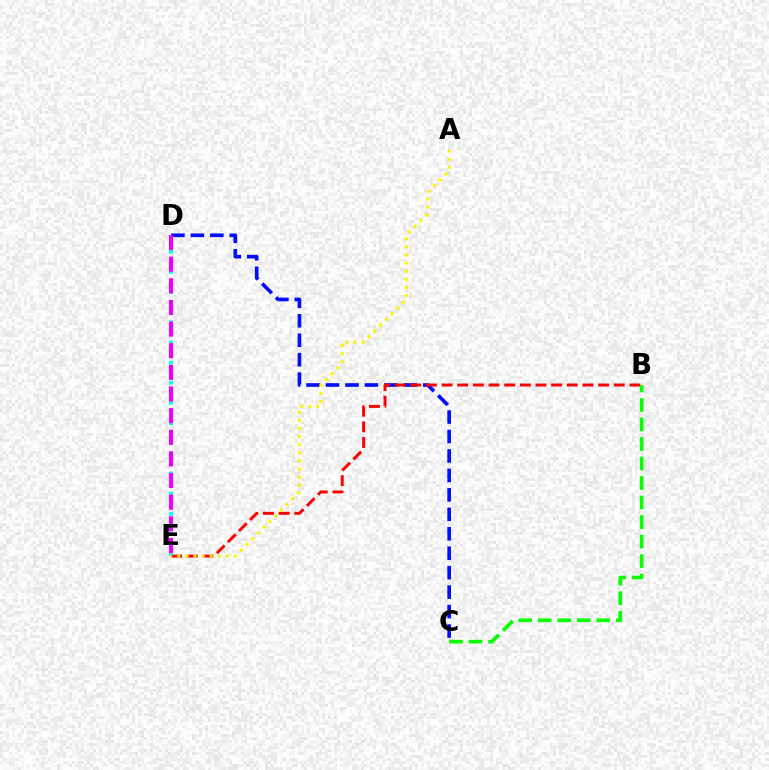{('D', 'E'): [{'color': '#00fff6', 'line_style': 'dotted', 'thickness': 2.74}, {'color': '#ee00ff', 'line_style': 'dashed', 'thickness': 2.94}], ('C', 'D'): [{'color': '#0010ff', 'line_style': 'dashed', 'thickness': 2.64}], ('B', 'E'): [{'color': '#ff0000', 'line_style': 'dashed', 'thickness': 2.13}], ('B', 'C'): [{'color': '#08ff00', 'line_style': 'dashed', 'thickness': 2.65}], ('A', 'E'): [{'color': '#fcf500', 'line_style': 'dotted', 'thickness': 2.2}]}